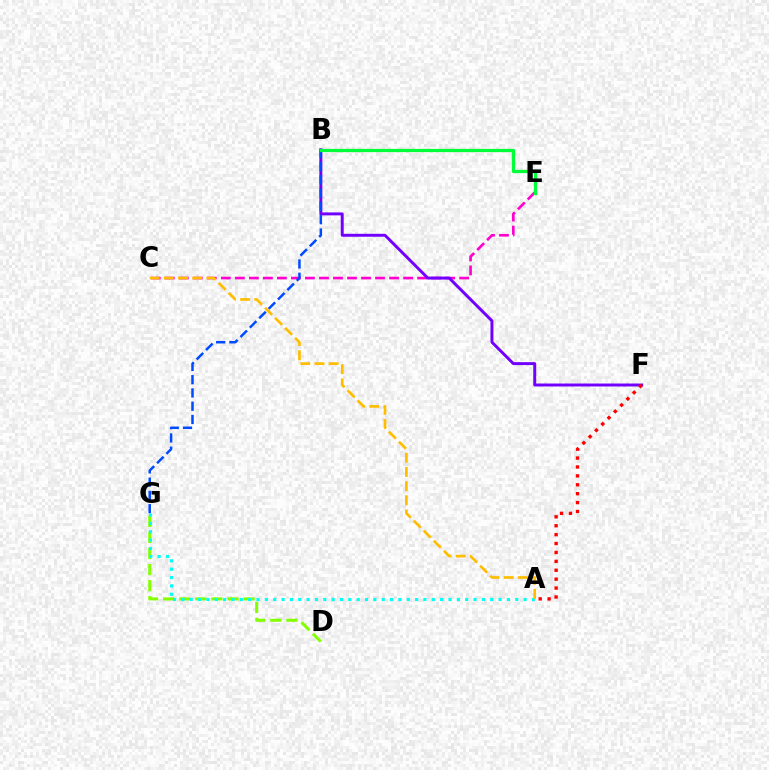{('D', 'G'): [{'color': '#84ff00', 'line_style': 'dashed', 'thickness': 2.18}], ('C', 'E'): [{'color': '#ff00cf', 'line_style': 'dashed', 'thickness': 1.9}], ('B', 'F'): [{'color': '#7200ff', 'line_style': 'solid', 'thickness': 2.12}], ('A', 'F'): [{'color': '#ff0000', 'line_style': 'dotted', 'thickness': 2.42}], ('B', 'G'): [{'color': '#004bff', 'line_style': 'dashed', 'thickness': 1.8}], ('B', 'E'): [{'color': '#00ff39', 'line_style': 'solid', 'thickness': 2.35}], ('A', 'G'): [{'color': '#00fff6', 'line_style': 'dotted', 'thickness': 2.27}], ('A', 'C'): [{'color': '#ffbd00', 'line_style': 'dashed', 'thickness': 1.93}]}